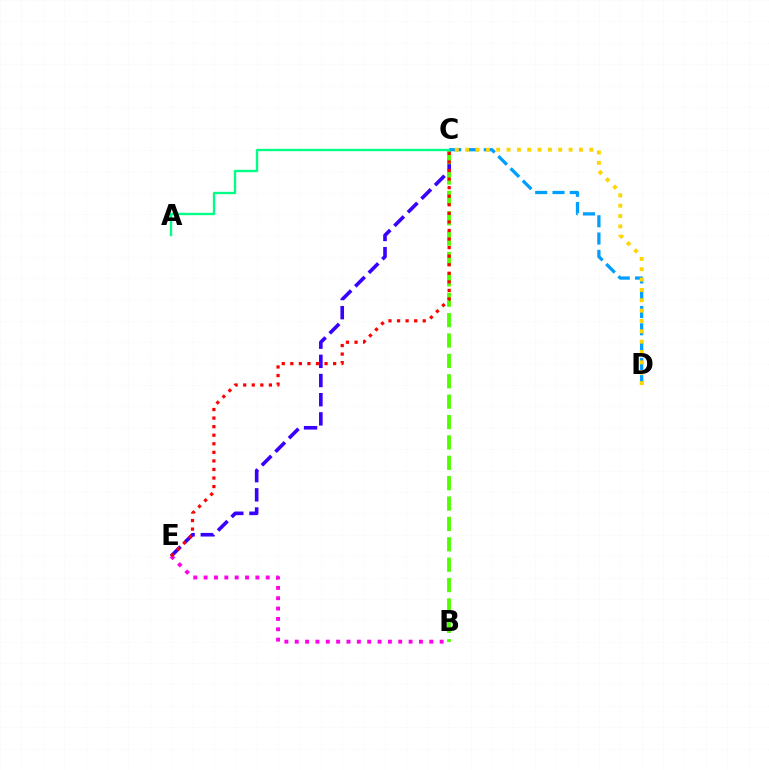{('C', 'E'): [{'color': '#3700ff', 'line_style': 'dashed', 'thickness': 2.61}, {'color': '#ff0000', 'line_style': 'dotted', 'thickness': 2.33}], ('B', 'C'): [{'color': '#4fff00', 'line_style': 'dashed', 'thickness': 2.77}], ('B', 'E'): [{'color': '#ff00ed', 'line_style': 'dotted', 'thickness': 2.81}], ('C', 'D'): [{'color': '#009eff', 'line_style': 'dashed', 'thickness': 2.35}, {'color': '#ffd500', 'line_style': 'dotted', 'thickness': 2.81}], ('A', 'C'): [{'color': '#00ff86', 'line_style': 'solid', 'thickness': 1.71}]}